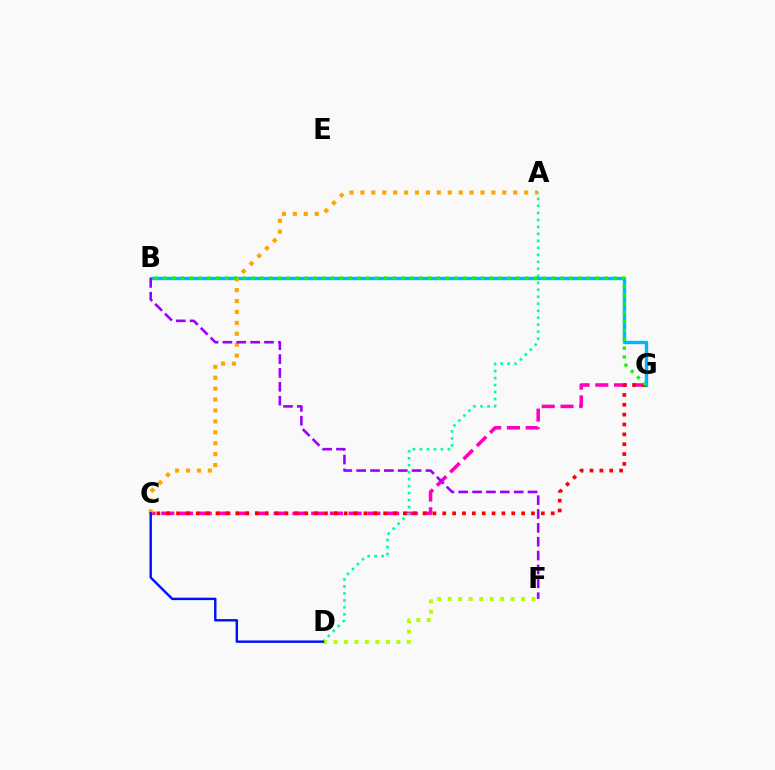{('C', 'G'): [{'color': '#ff00bd', 'line_style': 'dashed', 'thickness': 2.55}, {'color': '#ff0000', 'line_style': 'dotted', 'thickness': 2.68}], ('A', 'D'): [{'color': '#00ff9d', 'line_style': 'dotted', 'thickness': 1.9}], ('D', 'F'): [{'color': '#b3ff00', 'line_style': 'dotted', 'thickness': 2.85}], ('B', 'G'): [{'color': '#00b5ff', 'line_style': 'solid', 'thickness': 2.43}, {'color': '#08ff00', 'line_style': 'dotted', 'thickness': 2.4}], ('A', 'C'): [{'color': '#ffa500', 'line_style': 'dotted', 'thickness': 2.97}], ('C', 'D'): [{'color': '#0010ff', 'line_style': 'solid', 'thickness': 1.74}], ('B', 'F'): [{'color': '#9b00ff', 'line_style': 'dashed', 'thickness': 1.88}]}